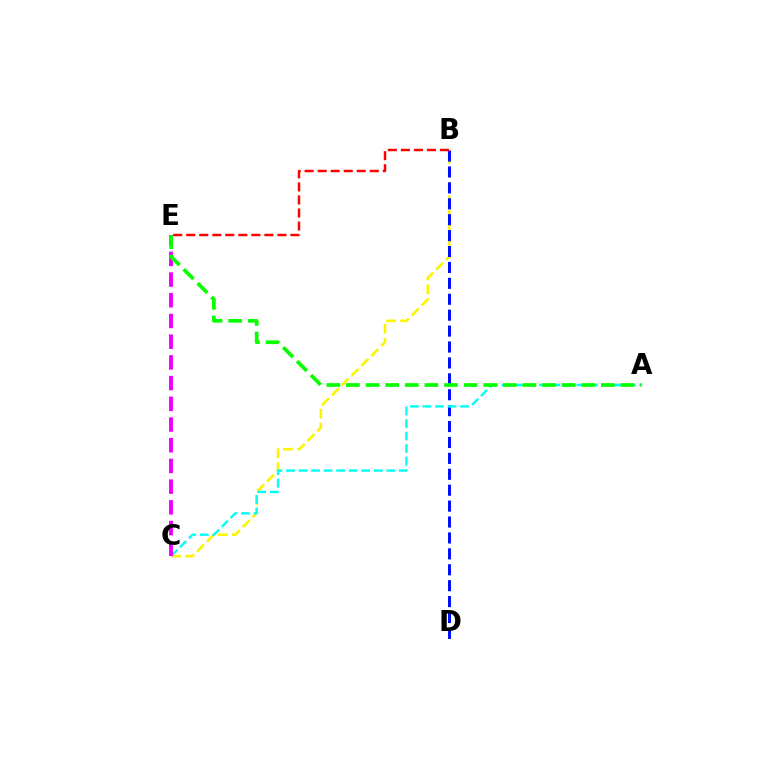{('B', 'C'): [{'color': '#fcf500', 'line_style': 'dashed', 'thickness': 1.89}], ('B', 'D'): [{'color': '#0010ff', 'line_style': 'dashed', 'thickness': 2.16}], ('A', 'C'): [{'color': '#00fff6', 'line_style': 'dashed', 'thickness': 1.7}], ('B', 'E'): [{'color': '#ff0000', 'line_style': 'dashed', 'thickness': 1.77}], ('C', 'E'): [{'color': '#ee00ff', 'line_style': 'dashed', 'thickness': 2.81}], ('A', 'E'): [{'color': '#08ff00', 'line_style': 'dashed', 'thickness': 2.66}]}